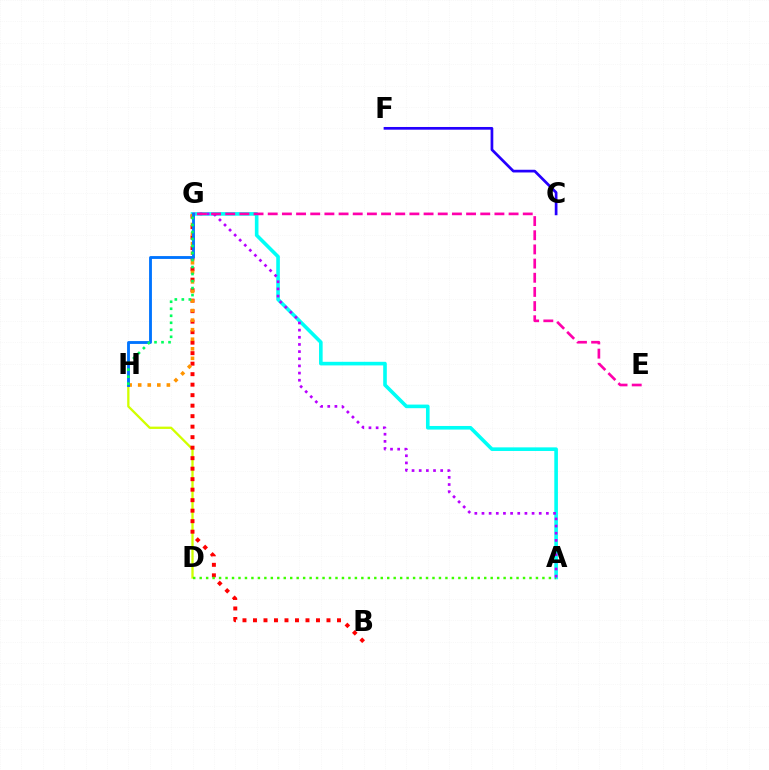{('D', 'H'): [{'color': '#d1ff00', 'line_style': 'solid', 'thickness': 1.66}], ('A', 'G'): [{'color': '#00fff6', 'line_style': 'solid', 'thickness': 2.6}, {'color': '#b900ff', 'line_style': 'dotted', 'thickness': 1.94}], ('B', 'G'): [{'color': '#ff0000', 'line_style': 'dotted', 'thickness': 2.85}], ('A', 'D'): [{'color': '#3dff00', 'line_style': 'dotted', 'thickness': 1.76}], ('G', 'H'): [{'color': '#ff9400', 'line_style': 'dotted', 'thickness': 2.6}, {'color': '#0074ff', 'line_style': 'solid', 'thickness': 2.05}, {'color': '#00ff5c', 'line_style': 'dotted', 'thickness': 1.9}], ('C', 'F'): [{'color': '#2500ff', 'line_style': 'solid', 'thickness': 1.95}], ('E', 'G'): [{'color': '#ff00ac', 'line_style': 'dashed', 'thickness': 1.92}]}